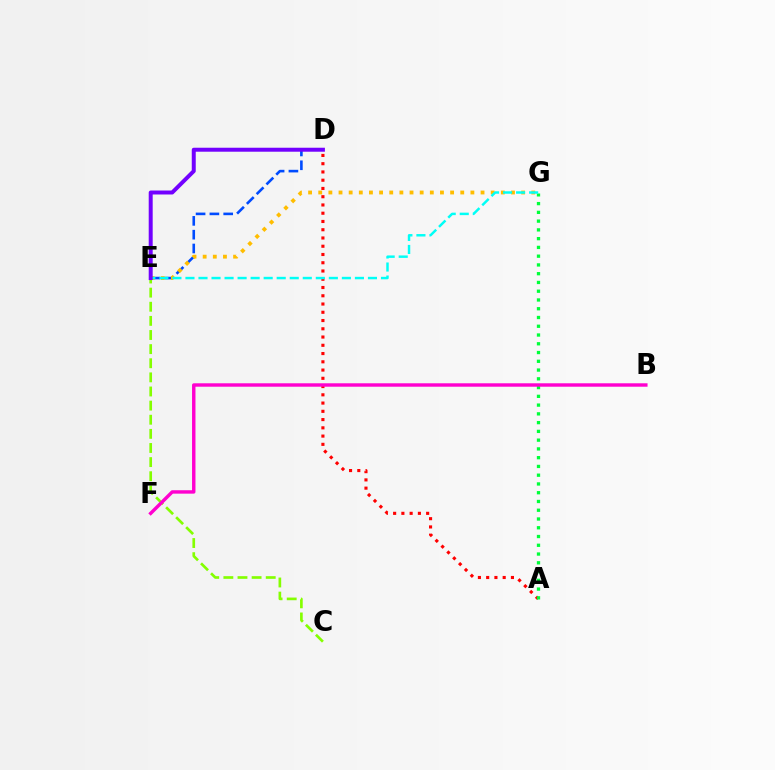{('C', 'E'): [{'color': '#84ff00', 'line_style': 'dashed', 'thickness': 1.92}], ('A', 'D'): [{'color': '#ff0000', 'line_style': 'dotted', 'thickness': 2.24}], ('D', 'E'): [{'color': '#004bff', 'line_style': 'dashed', 'thickness': 1.88}, {'color': '#7200ff', 'line_style': 'solid', 'thickness': 2.87}], ('E', 'G'): [{'color': '#ffbd00', 'line_style': 'dotted', 'thickness': 2.76}, {'color': '#00fff6', 'line_style': 'dashed', 'thickness': 1.77}], ('A', 'G'): [{'color': '#00ff39', 'line_style': 'dotted', 'thickness': 2.38}], ('B', 'F'): [{'color': '#ff00cf', 'line_style': 'solid', 'thickness': 2.46}]}